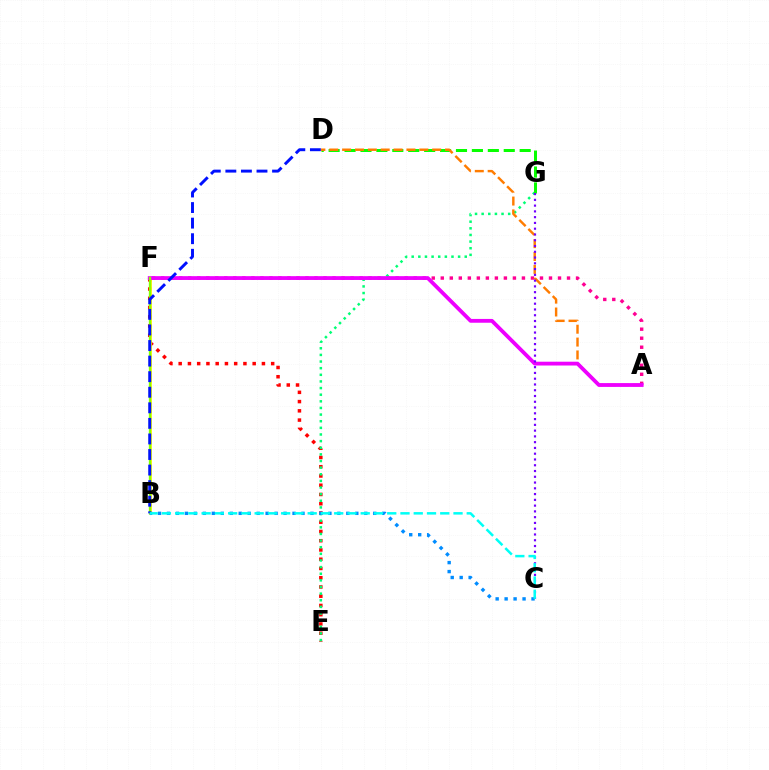{('A', 'F'): [{'color': '#ff0094', 'line_style': 'dotted', 'thickness': 2.45}, {'color': '#ee00ff', 'line_style': 'solid', 'thickness': 2.74}], ('E', 'F'): [{'color': '#ff0000', 'line_style': 'dotted', 'thickness': 2.51}], ('E', 'G'): [{'color': '#00ff74', 'line_style': 'dotted', 'thickness': 1.8}], ('D', 'G'): [{'color': '#08ff00', 'line_style': 'dashed', 'thickness': 2.16}], ('A', 'D'): [{'color': '#ff7c00', 'line_style': 'dashed', 'thickness': 1.75}], ('B', 'F'): [{'color': '#fcf500', 'line_style': 'solid', 'thickness': 2.0}, {'color': '#84ff00', 'line_style': 'solid', 'thickness': 1.66}], ('B', 'C'): [{'color': '#008cff', 'line_style': 'dotted', 'thickness': 2.44}, {'color': '#00fff6', 'line_style': 'dashed', 'thickness': 1.8}], ('B', 'D'): [{'color': '#0010ff', 'line_style': 'dashed', 'thickness': 2.11}], ('C', 'G'): [{'color': '#7200ff', 'line_style': 'dotted', 'thickness': 1.57}]}